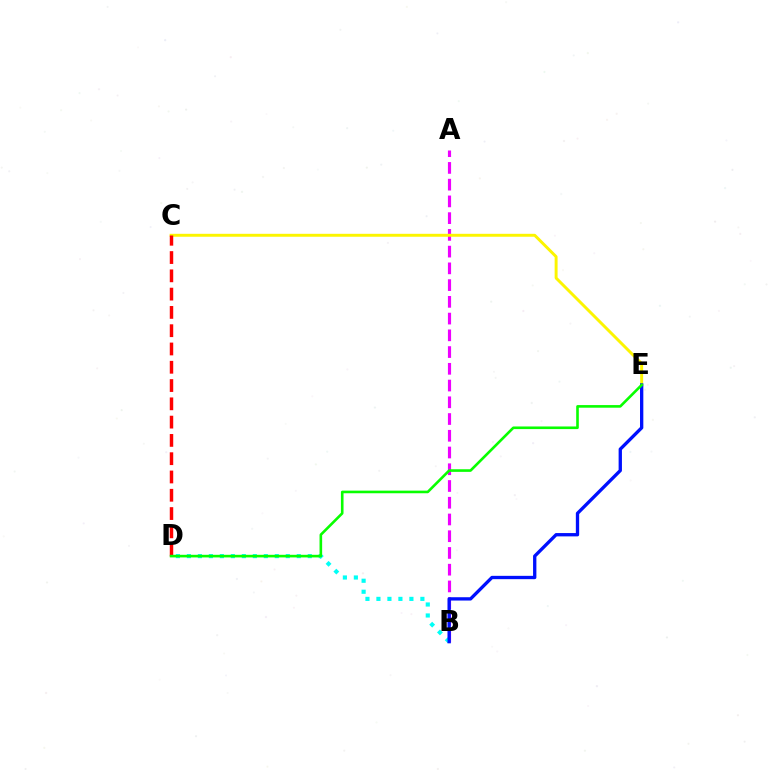{('A', 'B'): [{'color': '#ee00ff', 'line_style': 'dashed', 'thickness': 2.27}], ('C', 'E'): [{'color': '#fcf500', 'line_style': 'solid', 'thickness': 2.12}], ('B', 'D'): [{'color': '#00fff6', 'line_style': 'dotted', 'thickness': 2.99}], ('C', 'D'): [{'color': '#ff0000', 'line_style': 'dashed', 'thickness': 2.48}], ('B', 'E'): [{'color': '#0010ff', 'line_style': 'solid', 'thickness': 2.39}], ('D', 'E'): [{'color': '#08ff00', 'line_style': 'solid', 'thickness': 1.89}]}